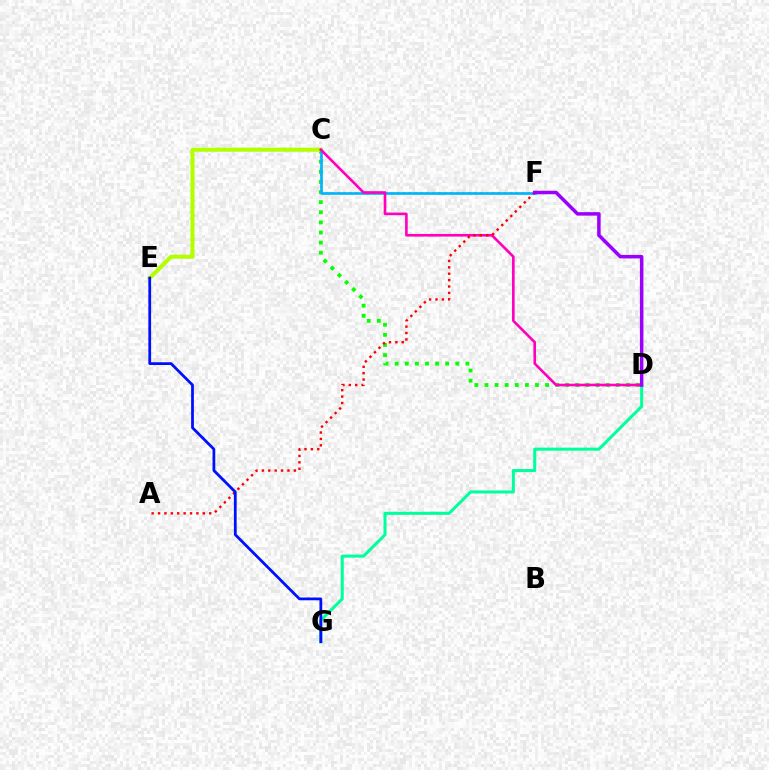{('C', 'D'): [{'color': '#08ff00', 'line_style': 'dotted', 'thickness': 2.75}, {'color': '#ff00bd', 'line_style': 'solid', 'thickness': 1.89}], ('C', 'F'): [{'color': '#ffa500', 'line_style': 'dotted', 'thickness': 1.61}, {'color': '#00b5ff', 'line_style': 'solid', 'thickness': 1.92}], ('D', 'G'): [{'color': '#00ff9d', 'line_style': 'solid', 'thickness': 2.19}], ('C', 'E'): [{'color': '#b3ff00', 'line_style': 'solid', 'thickness': 2.92}], ('A', 'F'): [{'color': '#ff0000', 'line_style': 'dotted', 'thickness': 1.74}], ('D', 'F'): [{'color': '#9b00ff', 'line_style': 'solid', 'thickness': 2.52}], ('E', 'G'): [{'color': '#0010ff', 'line_style': 'solid', 'thickness': 1.99}]}